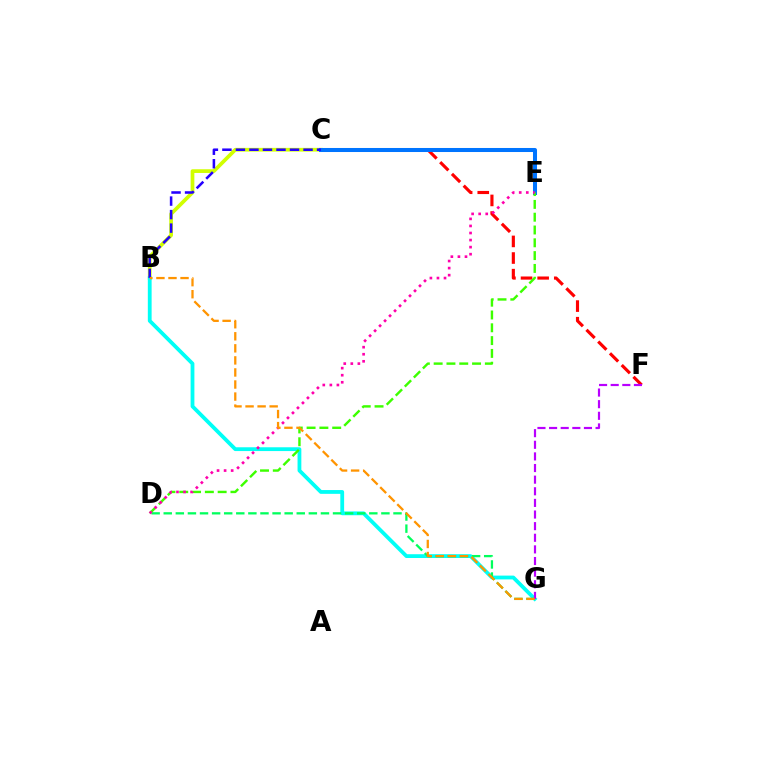{('B', 'C'): [{'color': '#d1ff00', 'line_style': 'solid', 'thickness': 2.68}, {'color': '#2500ff', 'line_style': 'dashed', 'thickness': 1.84}], ('C', 'F'): [{'color': '#ff0000', 'line_style': 'dashed', 'thickness': 2.26}], ('C', 'E'): [{'color': '#0074ff', 'line_style': 'solid', 'thickness': 2.91}], ('B', 'G'): [{'color': '#00fff6', 'line_style': 'solid', 'thickness': 2.73}, {'color': '#ff9400', 'line_style': 'dashed', 'thickness': 1.64}], ('D', 'E'): [{'color': '#3dff00', 'line_style': 'dashed', 'thickness': 1.74}, {'color': '#ff00ac', 'line_style': 'dotted', 'thickness': 1.92}], ('D', 'G'): [{'color': '#00ff5c', 'line_style': 'dashed', 'thickness': 1.64}], ('F', 'G'): [{'color': '#b900ff', 'line_style': 'dashed', 'thickness': 1.58}]}